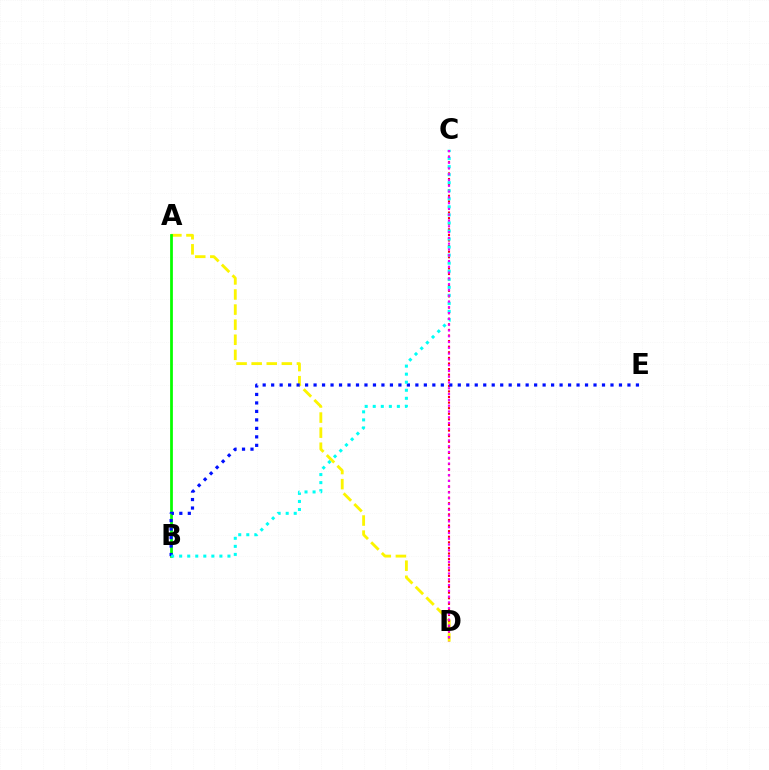{('A', 'D'): [{'color': '#fcf500', 'line_style': 'dashed', 'thickness': 2.05}], ('C', 'D'): [{'color': '#ff0000', 'line_style': 'dotted', 'thickness': 1.52}, {'color': '#ee00ff', 'line_style': 'dotted', 'thickness': 1.57}], ('A', 'B'): [{'color': '#08ff00', 'line_style': 'solid', 'thickness': 1.99}], ('B', 'E'): [{'color': '#0010ff', 'line_style': 'dotted', 'thickness': 2.3}], ('B', 'C'): [{'color': '#00fff6', 'line_style': 'dotted', 'thickness': 2.19}]}